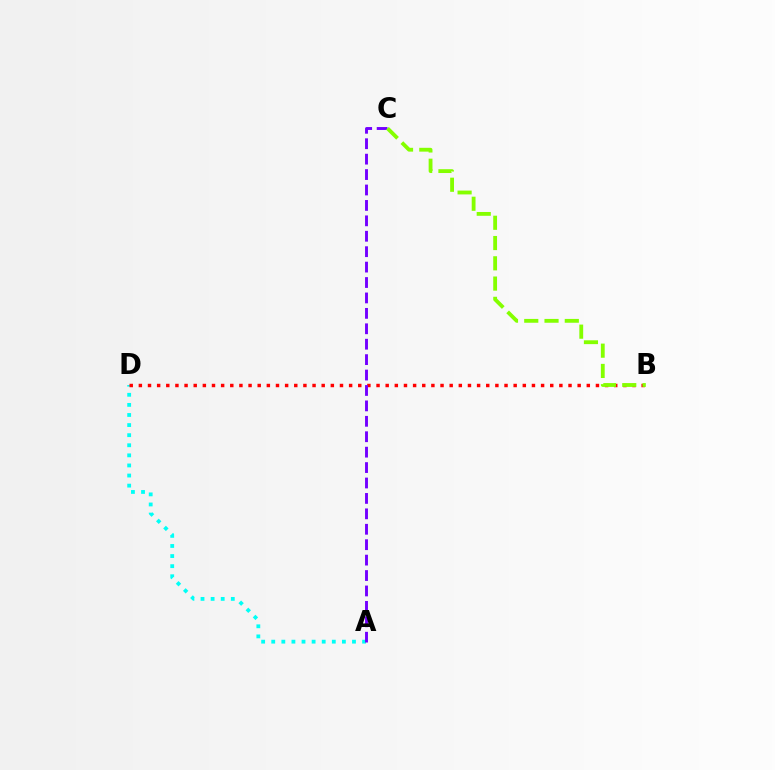{('A', 'D'): [{'color': '#00fff6', 'line_style': 'dotted', 'thickness': 2.74}], ('B', 'D'): [{'color': '#ff0000', 'line_style': 'dotted', 'thickness': 2.48}], ('A', 'C'): [{'color': '#7200ff', 'line_style': 'dashed', 'thickness': 2.1}], ('B', 'C'): [{'color': '#84ff00', 'line_style': 'dashed', 'thickness': 2.75}]}